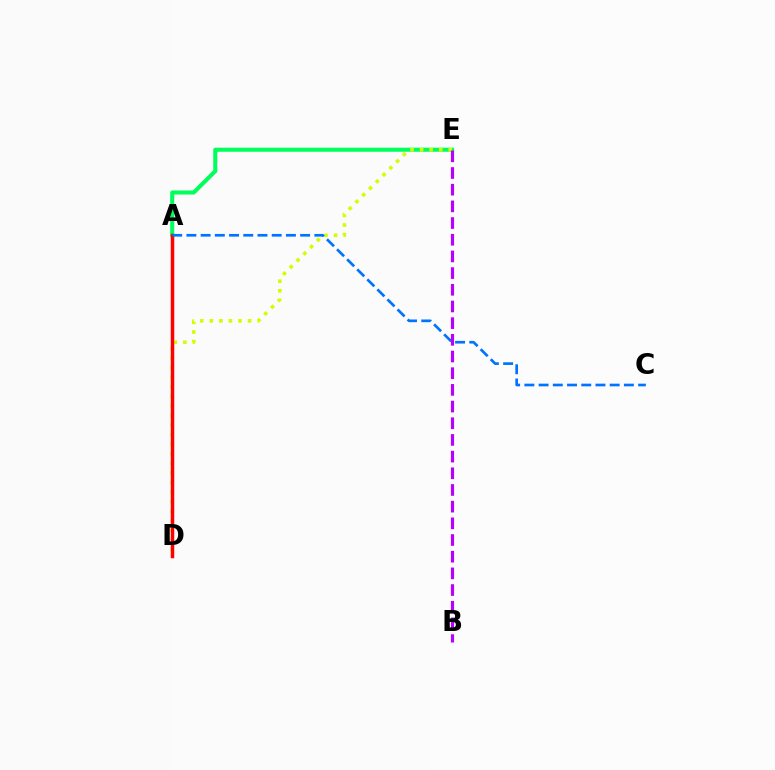{('A', 'E'): [{'color': '#00ff5c', 'line_style': 'solid', 'thickness': 2.92}], ('D', 'E'): [{'color': '#d1ff00', 'line_style': 'dotted', 'thickness': 2.6}], ('A', 'D'): [{'color': '#ff0000', 'line_style': 'solid', 'thickness': 2.51}], ('A', 'C'): [{'color': '#0074ff', 'line_style': 'dashed', 'thickness': 1.93}], ('B', 'E'): [{'color': '#b900ff', 'line_style': 'dashed', 'thickness': 2.27}]}